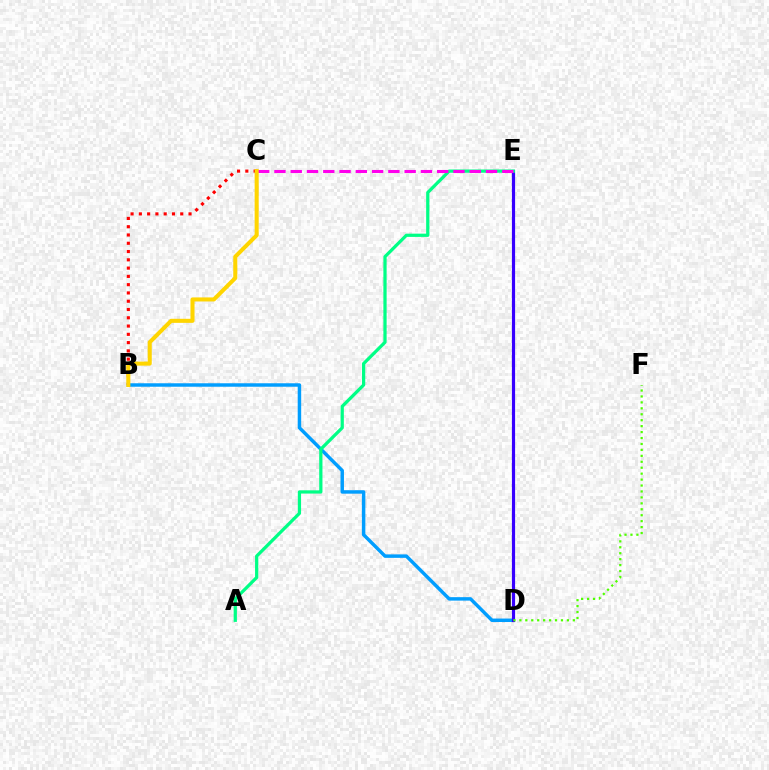{('B', 'D'): [{'color': '#009eff', 'line_style': 'solid', 'thickness': 2.49}], ('D', 'E'): [{'color': '#3700ff', 'line_style': 'solid', 'thickness': 2.29}], ('D', 'F'): [{'color': '#4fff00', 'line_style': 'dotted', 'thickness': 1.61}], ('A', 'E'): [{'color': '#00ff86', 'line_style': 'solid', 'thickness': 2.34}], ('C', 'E'): [{'color': '#ff00ed', 'line_style': 'dashed', 'thickness': 2.21}], ('B', 'C'): [{'color': '#ff0000', 'line_style': 'dotted', 'thickness': 2.25}, {'color': '#ffd500', 'line_style': 'solid', 'thickness': 2.92}]}